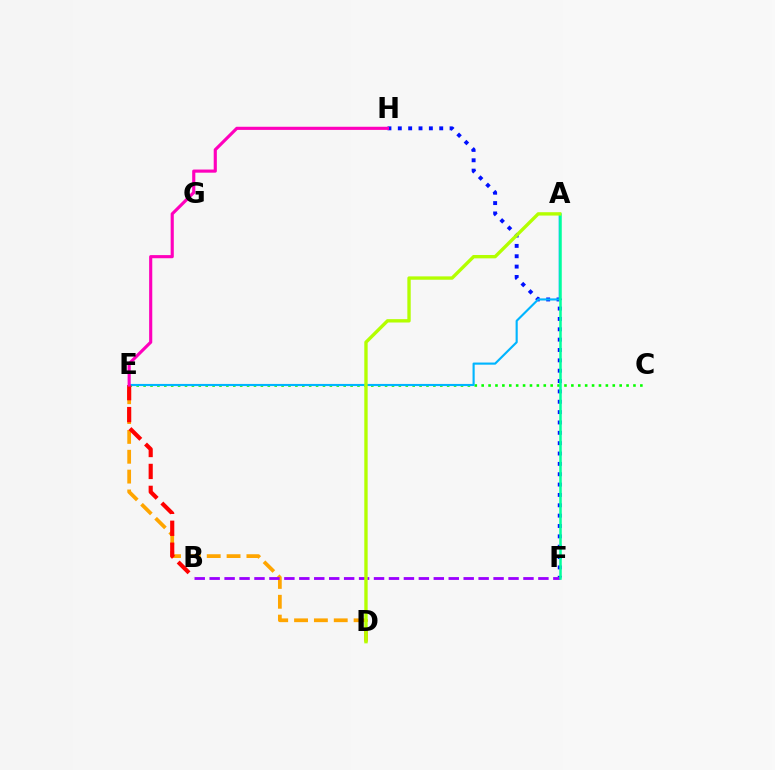{('F', 'H'): [{'color': '#0010ff', 'line_style': 'dotted', 'thickness': 2.81}], ('D', 'E'): [{'color': '#ffa500', 'line_style': 'dashed', 'thickness': 2.7}], ('C', 'E'): [{'color': '#08ff00', 'line_style': 'dotted', 'thickness': 1.87}], ('A', 'E'): [{'color': '#00b5ff', 'line_style': 'solid', 'thickness': 1.54}], ('B', 'E'): [{'color': '#ff0000', 'line_style': 'dashed', 'thickness': 2.98}], ('B', 'F'): [{'color': '#9b00ff', 'line_style': 'dashed', 'thickness': 2.03}], ('A', 'F'): [{'color': '#00ff9d', 'line_style': 'solid', 'thickness': 1.81}], ('A', 'D'): [{'color': '#b3ff00', 'line_style': 'solid', 'thickness': 2.42}], ('E', 'H'): [{'color': '#ff00bd', 'line_style': 'solid', 'thickness': 2.26}]}